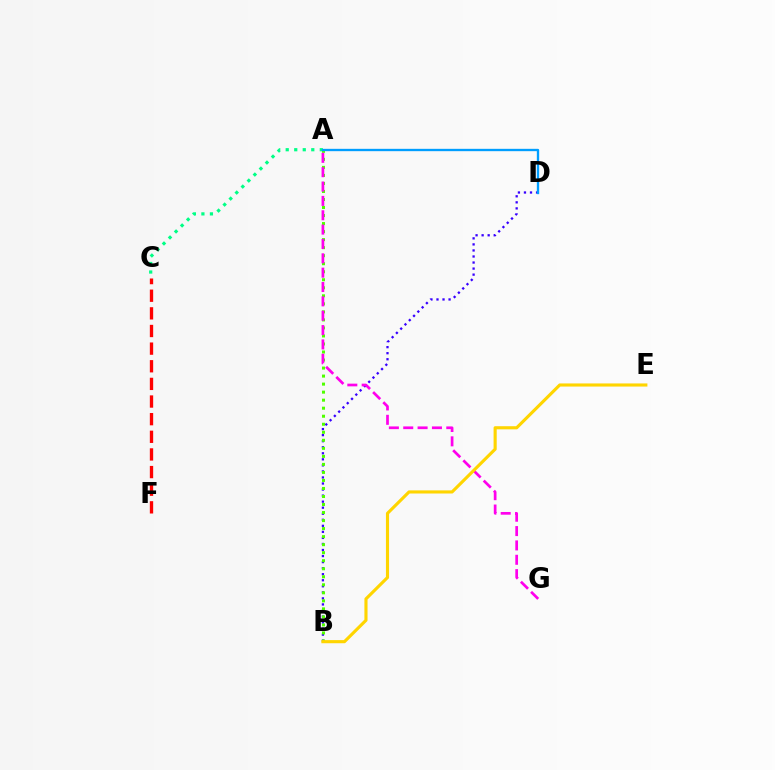{('A', 'C'): [{'color': '#00ff86', 'line_style': 'dotted', 'thickness': 2.32}], ('B', 'D'): [{'color': '#3700ff', 'line_style': 'dotted', 'thickness': 1.64}], ('A', 'B'): [{'color': '#4fff00', 'line_style': 'dotted', 'thickness': 2.18}], ('A', 'D'): [{'color': '#009eff', 'line_style': 'solid', 'thickness': 1.69}], ('A', 'G'): [{'color': '#ff00ed', 'line_style': 'dashed', 'thickness': 1.95}], ('B', 'E'): [{'color': '#ffd500', 'line_style': 'solid', 'thickness': 2.25}], ('C', 'F'): [{'color': '#ff0000', 'line_style': 'dashed', 'thickness': 2.4}]}